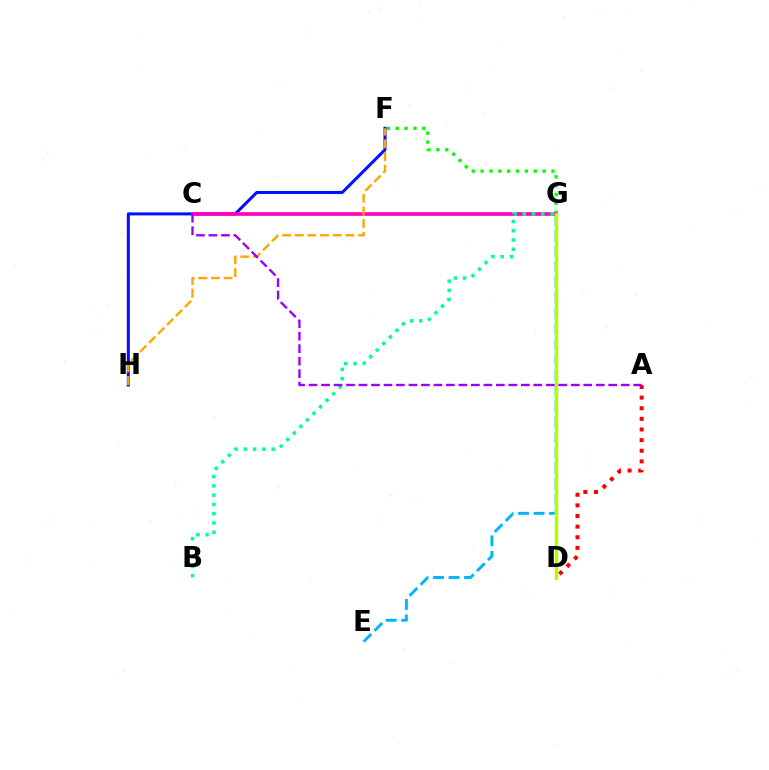{('E', 'G'): [{'color': '#00b5ff', 'line_style': 'dashed', 'thickness': 2.11}], ('F', 'G'): [{'color': '#08ff00', 'line_style': 'dotted', 'thickness': 2.41}], ('F', 'H'): [{'color': '#0010ff', 'line_style': 'solid', 'thickness': 2.18}, {'color': '#ffa500', 'line_style': 'dashed', 'thickness': 1.72}], ('A', 'D'): [{'color': '#ff0000', 'line_style': 'dotted', 'thickness': 2.89}], ('C', 'G'): [{'color': '#ff00bd', 'line_style': 'solid', 'thickness': 2.62}], ('B', 'G'): [{'color': '#00ff9d', 'line_style': 'dotted', 'thickness': 2.52}], ('D', 'G'): [{'color': '#b3ff00', 'line_style': 'solid', 'thickness': 2.5}], ('A', 'C'): [{'color': '#9b00ff', 'line_style': 'dashed', 'thickness': 1.7}]}